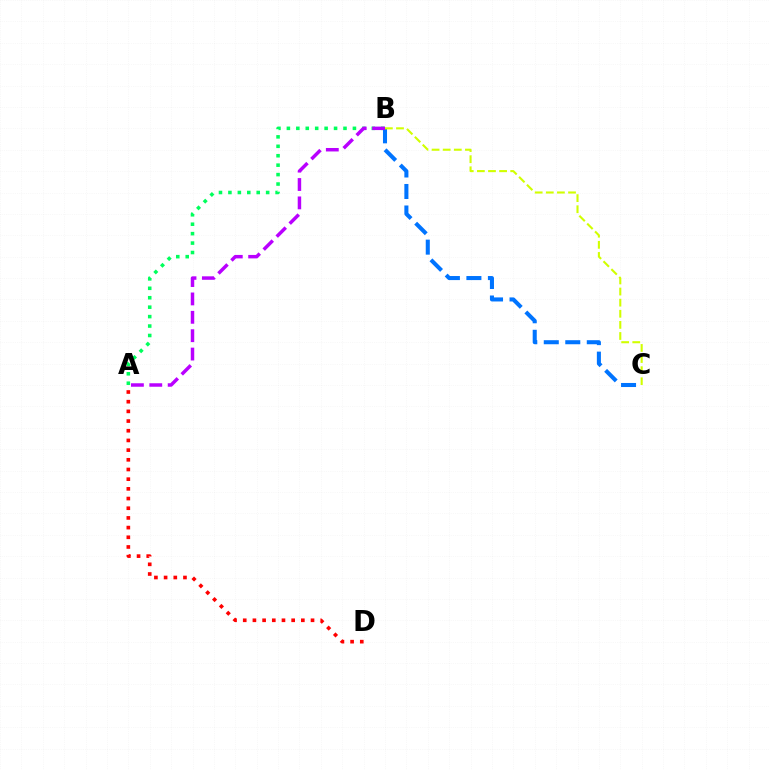{('A', 'D'): [{'color': '#ff0000', 'line_style': 'dotted', 'thickness': 2.63}], ('A', 'B'): [{'color': '#00ff5c', 'line_style': 'dotted', 'thickness': 2.56}, {'color': '#b900ff', 'line_style': 'dashed', 'thickness': 2.5}], ('B', 'C'): [{'color': '#0074ff', 'line_style': 'dashed', 'thickness': 2.92}, {'color': '#d1ff00', 'line_style': 'dashed', 'thickness': 1.51}]}